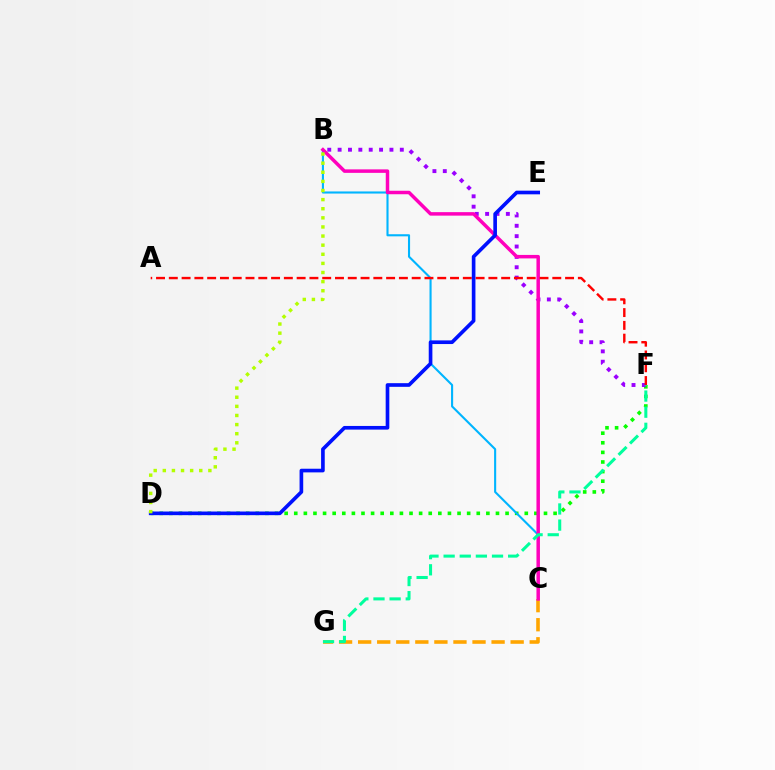{('D', 'F'): [{'color': '#08ff00', 'line_style': 'dotted', 'thickness': 2.61}], ('B', 'C'): [{'color': '#00b5ff', 'line_style': 'solid', 'thickness': 1.52}, {'color': '#ff00bd', 'line_style': 'solid', 'thickness': 2.51}], ('B', 'F'): [{'color': '#9b00ff', 'line_style': 'dotted', 'thickness': 2.82}], ('C', 'G'): [{'color': '#ffa500', 'line_style': 'dashed', 'thickness': 2.59}], ('A', 'F'): [{'color': '#ff0000', 'line_style': 'dashed', 'thickness': 1.74}], ('D', 'E'): [{'color': '#0010ff', 'line_style': 'solid', 'thickness': 2.63}], ('F', 'G'): [{'color': '#00ff9d', 'line_style': 'dashed', 'thickness': 2.19}], ('B', 'D'): [{'color': '#b3ff00', 'line_style': 'dotted', 'thickness': 2.48}]}